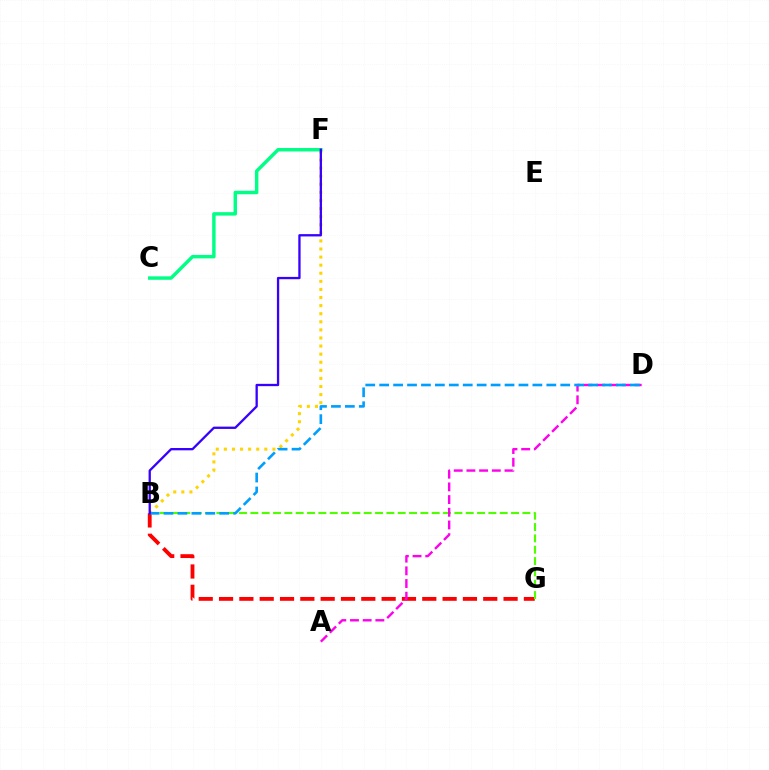{('B', 'G'): [{'color': '#ff0000', 'line_style': 'dashed', 'thickness': 2.76}, {'color': '#4fff00', 'line_style': 'dashed', 'thickness': 1.54}], ('A', 'D'): [{'color': '#ff00ed', 'line_style': 'dashed', 'thickness': 1.72}], ('B', 'F'): [{'color': '#ffd500', 'line_style': 'dotted', 'thickness': 2.2}, {'color': '#3700ff', 'line_style': 'solid', 'thickness': 1.66}], ('B', 'D'): [{'color': '#009eff', 'line_style': 'dashed', 'thickness': 1.89}], ('C', 'F'): [{'color': '#00ff86', 'line_style': 'solid', 'thickness': 2.48}]}